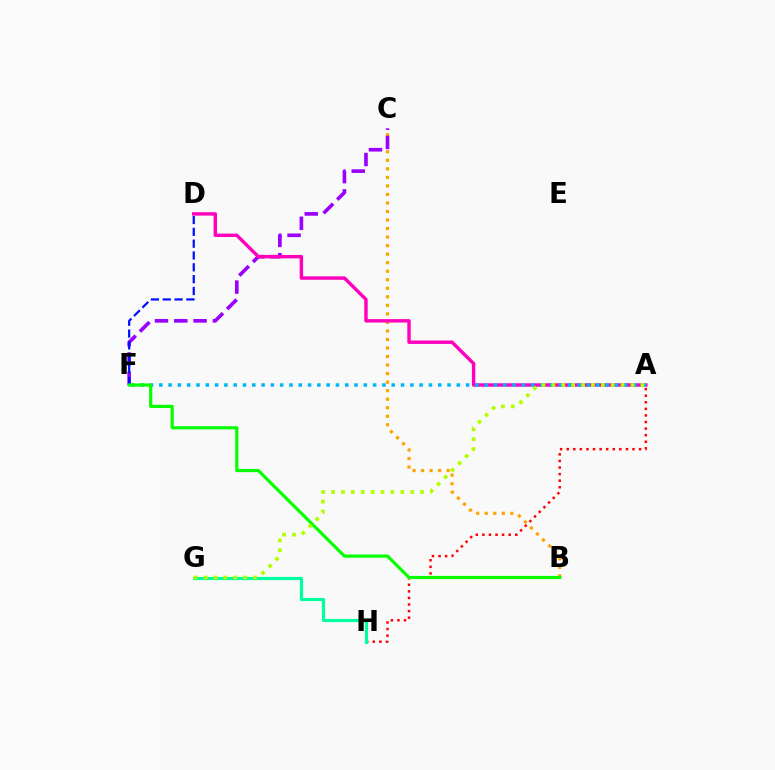{('B', 'C'): [{'color': '#ffa500', 'line_style': 'dotted', 'thickness': 2.32}], ('C', 'F'): [{'color': '#9b00ff', 'line_style': 'dashed', 'thickness': 2.62}], ('D', 'F'): [{'color': '#0010ff', 'line_style': 'dashed', 'thickness': 1.61}], ('A', 'D'): [{'color': '#ff00bd', 'line_style': 'solid', 'thickness': 2.47}], ('A', 'H'): [{'color': '#ff0000', 'line_style': 'dotted', 'thickness': 1.79}], ('A', 'F'): [{'color': '#00b5ff', 'line_style': 'dotted', 'thickness': 2.53}], ('B', 'F'): [{'color': '#08ff00', 'line_style': 'solid', 'thickness': 2.3}], ('G', 'H'): [{'color': '#00ff9d', 'line_style': 'solid', 'thickness': 2.28}], ('A', 'G'): [{'color': '#b3ff00', 'line_style': 'dotted', 'thickness': 2.69}]}